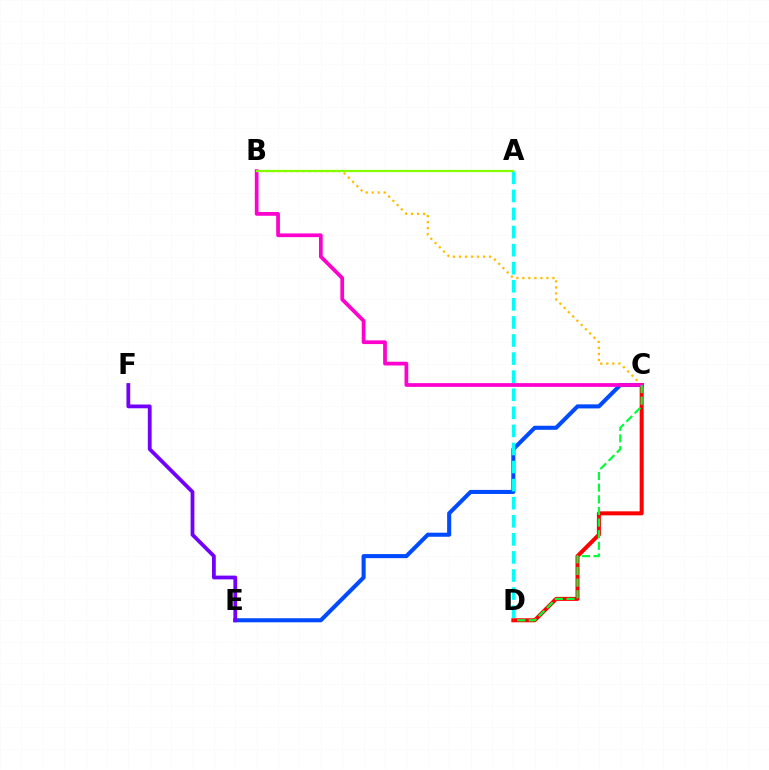{('C', 'E'): [{'color': '#004bff', 'line_style': 'solid', 'thickness': 2.93}], ('B', 'C'): [{'color': '#ffbd00', 'line_style': 'dotted', 'thickness': 1.63}, {'color': '#ff00cf', 'line_style': 'solid', 'thickness': 2.69}], ('E', 'F'): [{'color': '#7200ff', 'line_style': 'solid', 'thickness': 2.72}], ('C', 'D'): [{'color': '#ff0000', 'line_style': 'solid', 'thickness': 2.88}, {'color': '#00ff39', 'line_style': 'dashed', 'thickness': 1.58}], ('A', 'D'): [{'color': '#00fff6', 'line_style': 'dashed', 'thickness': 2.46}], ('A', 'B'): [{'color': '#84ff00', 'line_style': 'solid', 'thickness': 1.62}]}